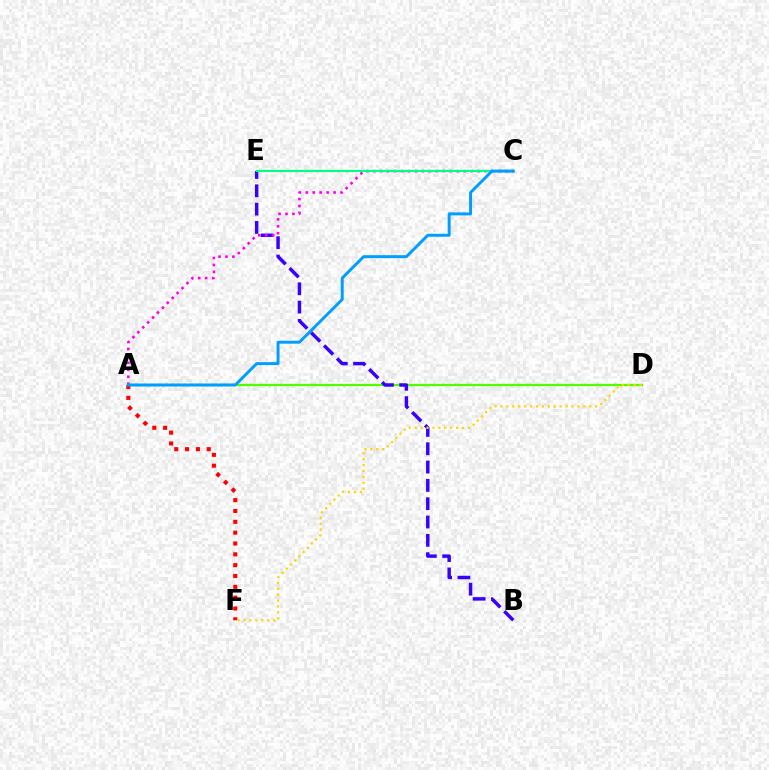{('A', 'D'): [{'color': '#4fff00', 'line_style': 'solid', 'thickness': 1.62}], ('B', 'E'): [{'color': '#3700ff', 'line_style': 'dashed', 'thickness': 2.49}], ('A', 'C'): [{'color': '#ff00ed', 'line_style': 'dotted', 'thickness': 1.89}, {'color': '#009eff', 'line_style': 'solid', 'thickness': 2.13}], ('C', 'E'): [{'color': '#00ff86', 'line_style': 'solid', 'thickness': 1.56}], ('A', 'F'): [{'color': '#ff0000', 'line_style': 'dotted', 'thickness': 2.94}], ('D', 'F'): [{'color': '#ffd500', 'line_style': 'dotted', 'thickness': 1.61}]}